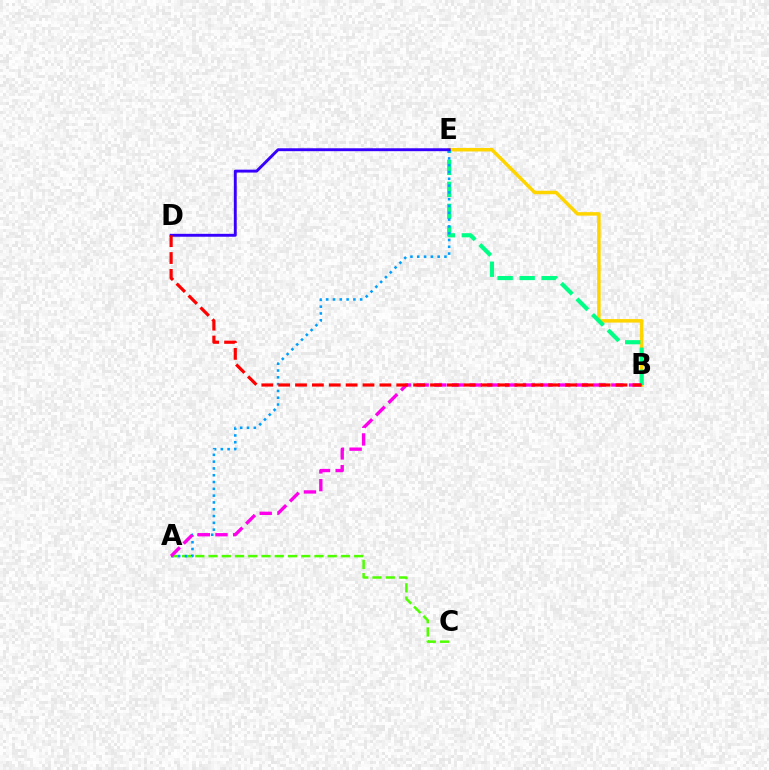{('B', 'E'): [{'color': '#ffd500', 'line_style': 'solid', 'thickness': 2.52}, {'color': '#00ff86', 'line_style': 'dashed', 'thickness': 2.99}], ('A', 'C'): [{'color': '#4fff00', 'line_style': 'dashed', 'thickness': 1.8}], ('A', 'E'): [{'color': '#009eff', 'line_style': 'dotted', 'thickness': 1.85}], ('A', 'B'): [{'color': '#ff00ed', 'line_style': 'dashed', 'thickness': 2.4}], ('D', 'E'): [{'color': '#3700ff', 'line_style': 'solid', 'thickness': 2.09}], ('B', 'D'): [{'color': '#ff0000', 'line_style': 'dashed', 'thickness': 2.29}]}